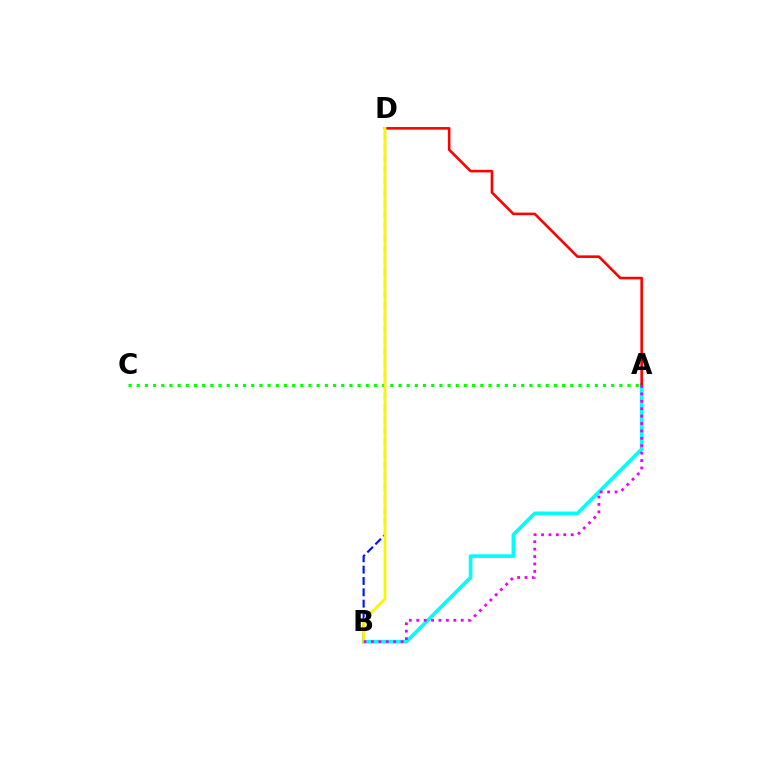{('A', 'B'): [{'color': '#00fff6', 'line_style': 'solid', 'thickness': 2.62}, {'color': '#ee00ff', 'line_style': 'dotted', 'thickness': 2.01}], ('A', 'C'): [{'color': '#08ff00', 'line_style': 'dotted', 'thickness': 2.22}], ('A', 'D'): [{'color': '#ff0000', 'line_style': 'solid', 'thickness': 1.88}], ('B', 'D'): [{'color': '#0010ff', 'line_style': 'dashed', 'thickness': 1.54}, {'color': '#fcf500', 'line_style': 'solid', 'thickness': 1.96}]}